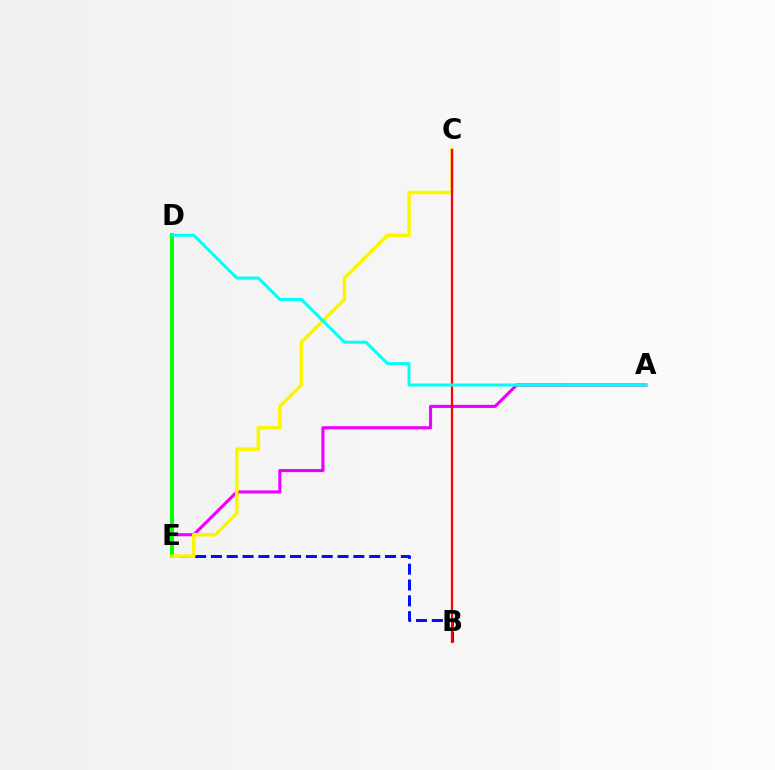{('B', 'E'): [{'color': '#0010ff', 'line_style': 'dashed', 'thickness': 2.15}], ('A', 'E'): [{'color': '#ee00ff', 'line_style': 'solid', 'thickness': 2.24}], ('D', 'E'): [{'color': '#08ff00', 'line_style': 'solid', 'thickness': 2.86}], ('C', 'E'): [{'color': '#fcf500', 'line_style': 'solid', 'thickness': 2.55}], ('B', 'C'): [{'color': '#ff0000', 'line_style': 'solid', 'thickness': 1.62}], ('A', 'D'): [{'color': '#00fff6', 'line_style': 'solid', 'thickness': 2.16}]}